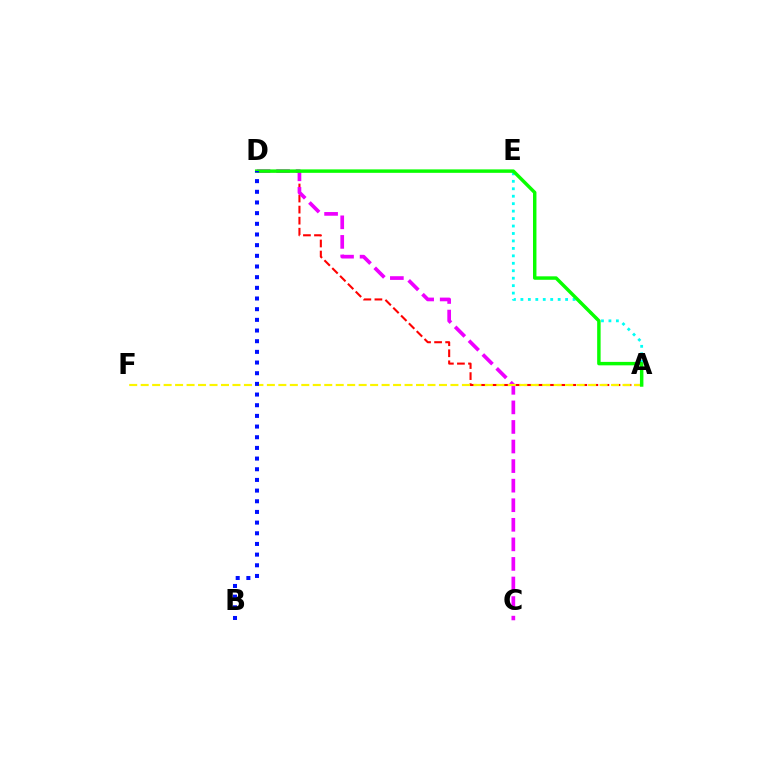{('A', 'D'): [{'color': '#ff0000', 'line_style': 'dashed', 'thickness': 1.5}, {'color': '#08ff00', 'line_style': 'solid', 'thickness': 2.49}], ('A', 'E'): [{'color': '#00fff6', 'line_style': 'dotted', 'thickness': 2.02}], ('C', 'D'): [{'color': '#ee00ff', 'line_style': 'dashed', 'thickness': 2.66}], ('A', 'F'): [{'color': '#fcf500', 'line_style': 'dashed', 'thickness': 1.56}], ('B', 'D'): [{'color': '#0010ff', 'line_style': 'dotted', 'thickness': 2.9}]}